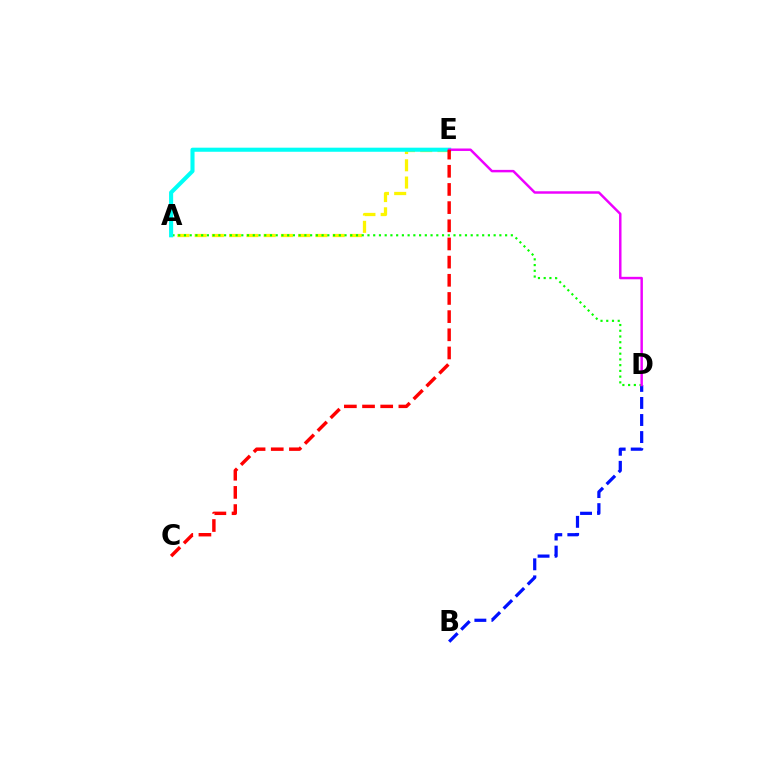{('A', 'E'): [{'color': '#fcf500', 'line_style': 'dashed', 'thickness': 2.34}, {'color': '#00fff6', 'line_style': 'solid', 'thickness': 2.94}], ('B', 'D'): [{'color': '#0010ff', 'line_style': 'dashed', 'thickness': 2.32}], ('A', 'D'): [{'color': '#08ff00', 'line_style': 'dotted', 'thickness': 1.56}], ('D', 'E'): [{'color': '#ee00ff', 'line_style': 'solid', 'thickness': 1.77}], ('C', 'E'): [{'color': '#ff0000', 'line_style': 'dashed', 'thickness': 2.47}]}